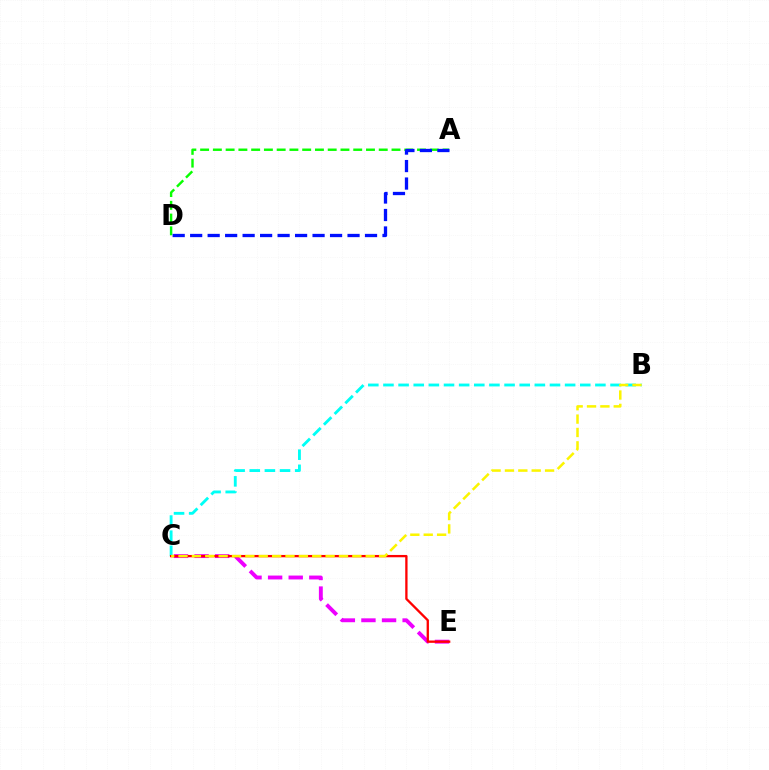{('C', 'E'): [{'color': '#ee00ff', 'line_style': 'dashed', 'thickness': 2.8}, {'color': '#ff0000', 'line_style': 'solid', 'thickness': 1.67}], ('A', 'D'): [{'color': '#08ff00', 'line_style': 'dashed', 'thickness': 1.73}, {'color': '#0010ff', 'line_style': 'dashed', 'thickness': 2.38}], ('B', 'C'): [{'color': '#00fff6', 'line_style': 'dashed', 'thickness': 2.06}, {'color': '#fcf500', 'line_style': 'dashed', 'thickness': 1.82}]}